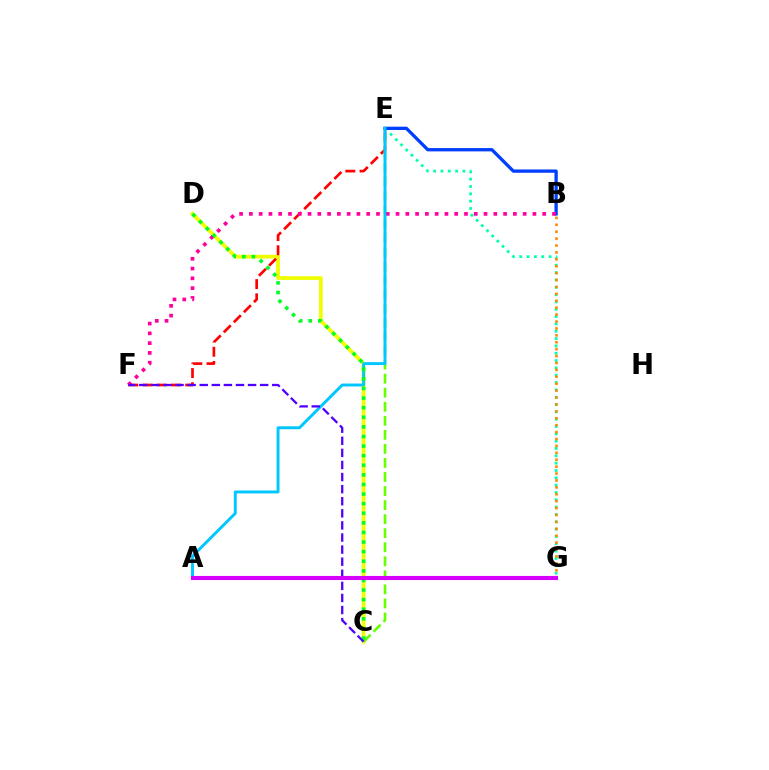{('C', 'D'): [{'color': '#eeff00', 'line_style': 'solid', 'thickness': 2.72}, {'color': '#00ff27', 'line_style': 'dotted', 'thickness': 2.61}], ('E', 'F'): [{'color': '#ff0000', 'line_style': 'dashed', 'thickness': 1.93}], ('E', 'G'): [{'color': '#00ffaf', 'line_style': 'dotted', 'thickness': 1.99}], ('B', 'G'): [{'color': '#ff8800', 'line_style': 'dotted', 'thickness': 1.88}], ('C', 'E'): [{'color': '#66ff00', 'line_style': 'dashed', 'thickness': 1.91}], ('B', 'E'): [{'color': '#003fff', 'line_style': 'solid', 'thickness': 2.38}], ('B', 'F'): [{'color': '#ff00a0', 'line_style': 'dotted', 'thickness': 2.66}], ('A', 'E'): [{'color': '#00c7ff', 'line_style': 'solid', 'thickness': 2.11}], ('C', 'F'): [{'color': '#4f00ff', 'line_style': 'dashed', 'thickness': 1.64}], ('A', 'G'): [{'color': '#d600ff', 'line_style': 'solid', 'thickness': 2.95}]}